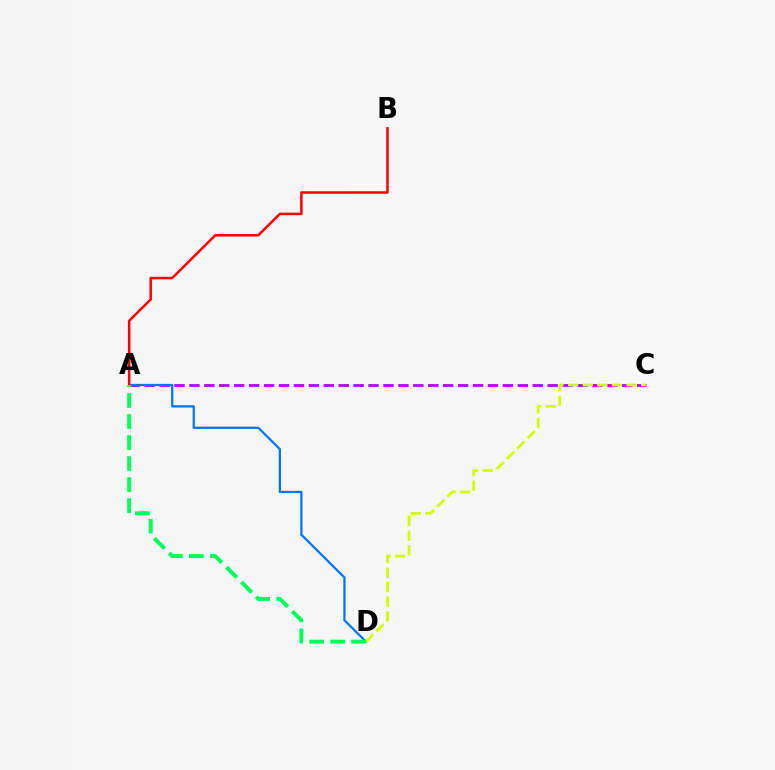{('A', 'C'): [{'color': '#b900ff', 'line_style': 'dashed', 'thickness': 2.03}], ('A', 'D'): [{'color': '#0074ff', 'line_style': 'solid', 'thickness': 1.61}, {'color': '#00ff5c', 'line_style': 'dashed', 'thickness': 2.86}], ('A', 'B'): [{'color': '#ff0000', 'line_style': 'solid', 'thickness': 1.8}], ('C', 'D'): [{'color': '#d1ff00', 'line_style': 'dashed', 'thickness': 1.98}]}